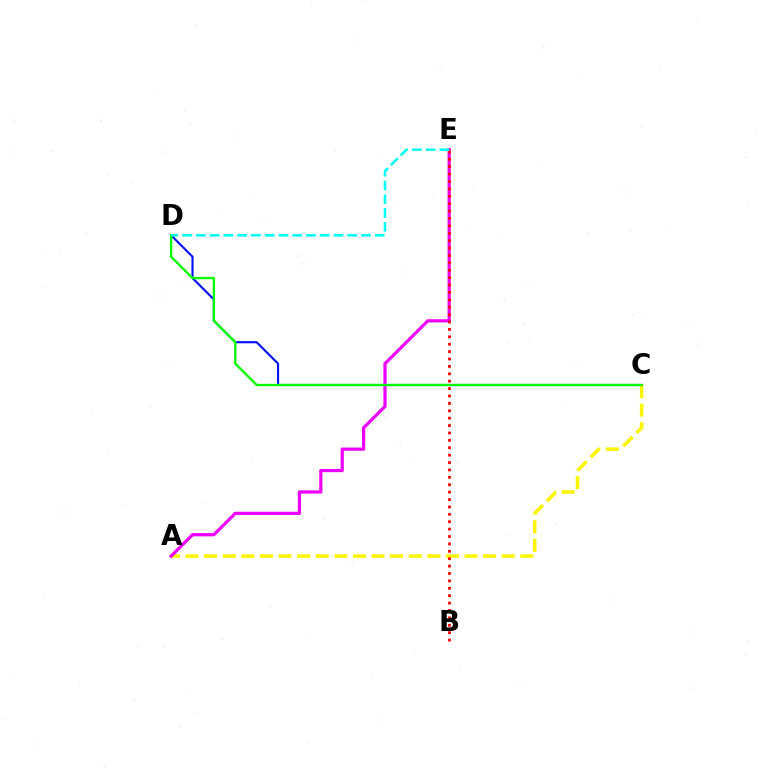{('A', 'C'): [{'color': '#fcf500', 'line_style': 'dashed', 'thickness': 2.53}], ('C', 'D'): [{'color': '#0010ff', 'line_style': 'solid', 'thickness': 1.52}, {'color': '#08ff00', 'line_style': 'solid', 'thickness': 1.69}], ('A', 'E'): [{'color': '#ee00ff', 'line_style': 'solid', 'thickness': 2.32}], ('B', 'E'): [{'color': '#ff0000', 'line_style': 'dotted', 'thickness': 2.01}], ('D', 'E'): [{'color': '#00fff6', 'line_style': 'dashed', 'thickness': 1.87}]}